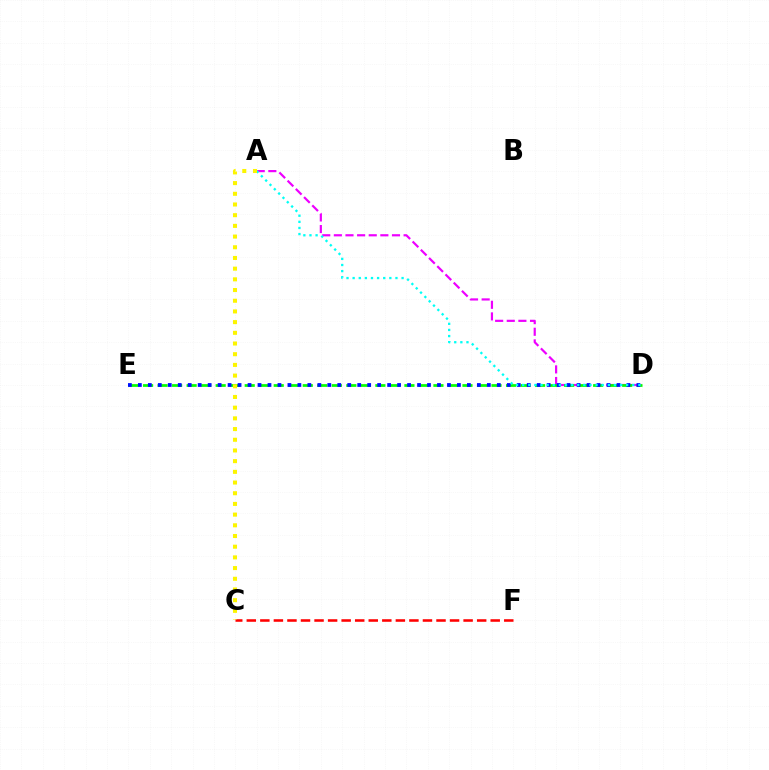{('A', 'D'): [{'color': '#ee00ff', 'line_style': 'dashed', 'thickness': 1.58}, {'color': '#00fff6', 'line_style': 'dotted', 'thickness': 1.66}], ('D', 'E'): [{'color': '#08ff00', 'line_style': 'dashed', 'thickness': 1.97}, {'color': '#0010ff', 'line_style': 'dotted', 'thickness': 2.71}], ('C', 'F'): [{'color': '#ff0000', 'line_style': 'dashed', 'thickness': 1.84}], ('A', 'C'): [{'color': '#fcf500', 'line_style': 'dotted', 'thickness': 2.91}]}